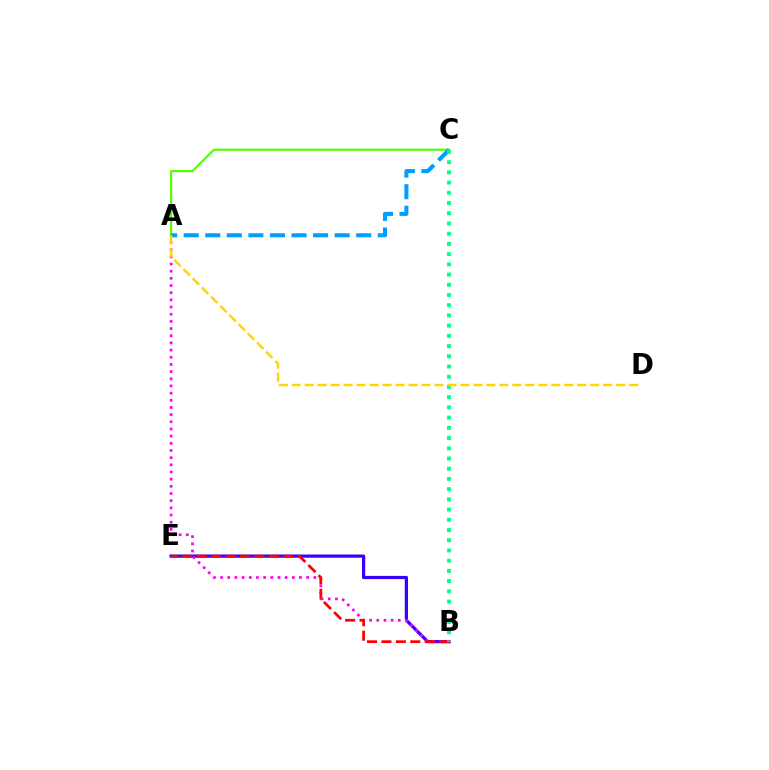{('A', 'C'): [{'color': '#4fff00', 'line_style': 'solid', 'thickness': 1.55}, {'color': '#009eff', 'line_style': 'dashed', 'thickness': 2.93}], ('B', 'E'): [{'color': '#3700ff', 'line_style': 'solid', 'thickness': 2.3}, {'color': '#ff0000', 'line_style': 'dashed', 'thickness': 1.96}], ('A', 'B'): [{'color': '#ff00ed', 'line_style': 'dotted', 'thickness': 1.95}], ('B', 'C'): [{'color': '#00ff86', 'line_style': 'dotted', 'thickness': 2.78}], ('A', 'D'): [{'color': '#ffd500', 'line_style': 'dashed', 'thickness': 1.76}]}